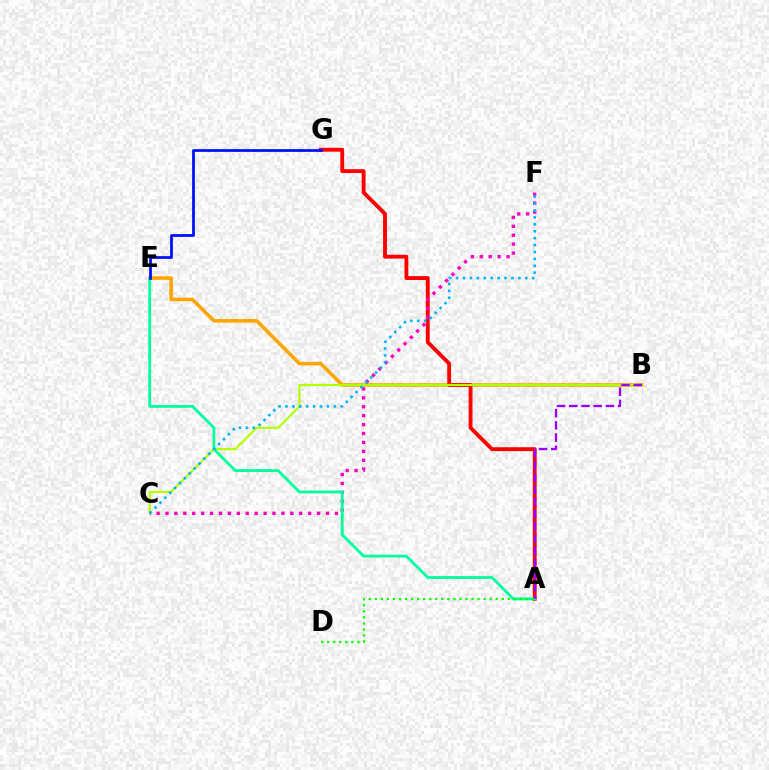{('B', 'E'): [{'color': '#ffa500', 'line_style': 'solid', 'thickness': 2.56}], ('A', 'G'): [{'color': '#ff0000', 'line_style': 'solid', 'thickness': 2.78}], ('B', 'C'): [{'color': '#b3ff00', 'line_style': 'solid', 'thickness': 1.56}], ('C', 'F'): [{'color': '#ff00bd', 'line_style': 'dotted', 'thickness': 2.42}, {'color': '#00b5ff', 'line_style': 'dotted', 'thickness': 1.88}], ('A', 'E'): [{'color': '#00ff9d', 'line_style': 'solid', 'thickness': 2.02}], ('E', 'G'): [{'color': '#0010ff', 'line_style': 'solid', 'thickness': 1.99}], ('A', 'B'): [{'color': '#9b00ff', 'line_style': 'dashed', 'thickness': 1.66}], ('A', 'D'): [{'color': '#08ff00', 'line_style': 'dotted', 'thickness': 1.64}]}